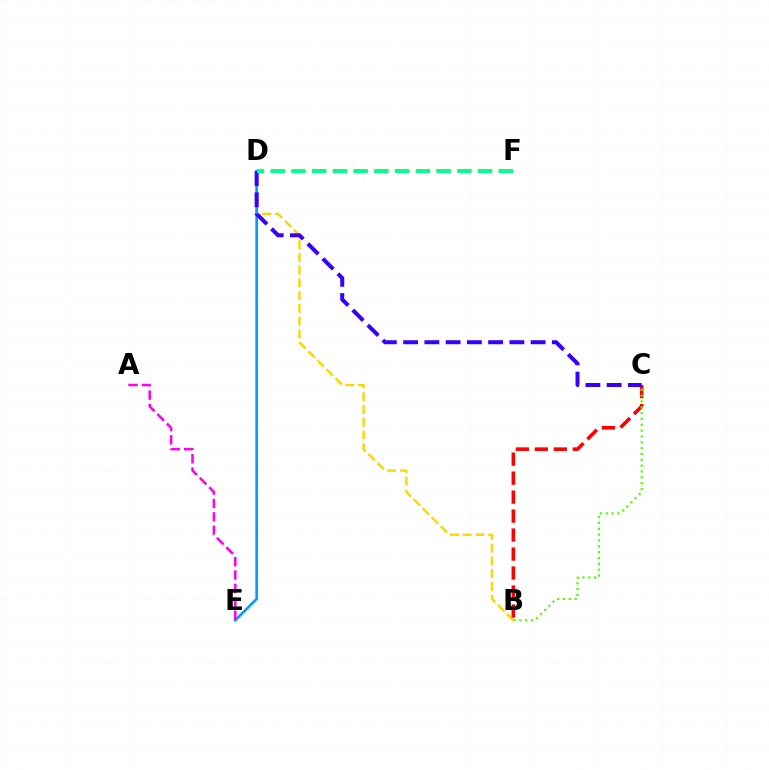{('B', 'D'): [{'color': '#ffd500', 'line_style': 'dashed', 'thickness': 1.73}], ('B', 'C'): [{'color': '#ff0000', 'line_style': 'dashed', 'thickness': 2.58}, {'color': '#4fff00', 'line_style': 'dotted', 'thickness': 1.59}], ('D', 'E'): [{'color': '#009eff', 'line_style': 'solid', 'thickness': 1.89}], ('C', 'D'): [{'color': '#3700ff', 'line_style': 'dashed', 'thickness': 2.89}], ('D', 'F'): [{'color': '#00ff86', 'line_style': 'dashed', 'thickness': 2.82}], ('A', 'E'): [{'color': '#ff00ed', 'line_style': 'dashed', 'thickness': 1.82}]}